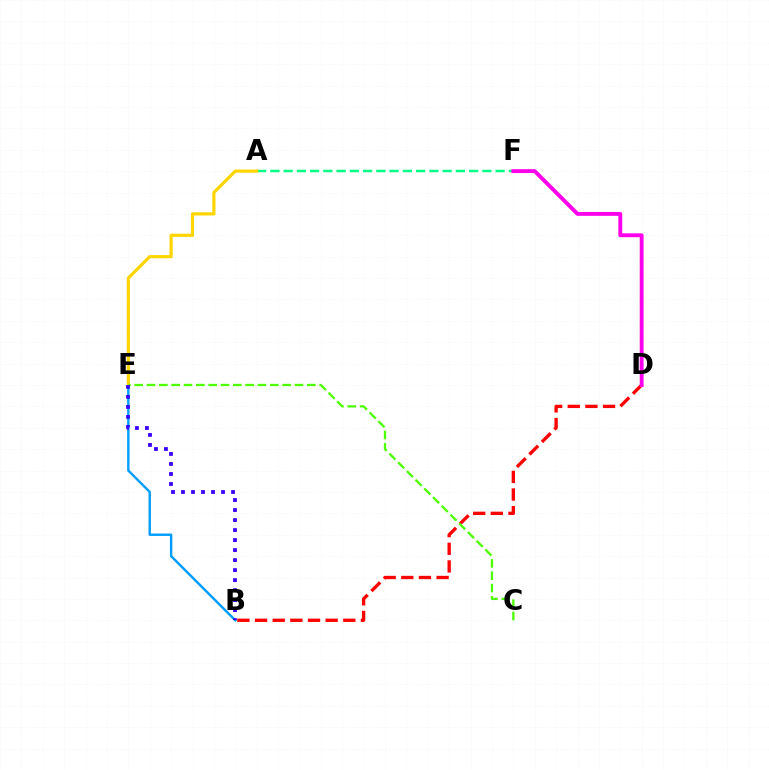{('B', 'E'): [{'color': '#009eff', 'line_style': 'solid', 'thickness': 1.74}, {'color': '#3700ff', 'line_style': 'dotted', 'thickness': 2.72}], ('A', 'F'): [{'color': '#00ff86', 'line_style': 'dashed', 'thickness': 1.8}], ('A', 'E'): [{'color': '#ffd500', 'line_style': 'solid', 'thickness': 2.29}], ('B', 'D'): [{'color': '#ff0000', 'line_style': 'dashed', 'thickness': 2.4}], ('C', 'E'): [{'color': '#4fff00', 'line_style': 'dashed', 'thickness': 1.68}], ('D', 'F'): [{'color': '#ff00ed', 'line_style': 'solid', 'thickness': 2.79}]}